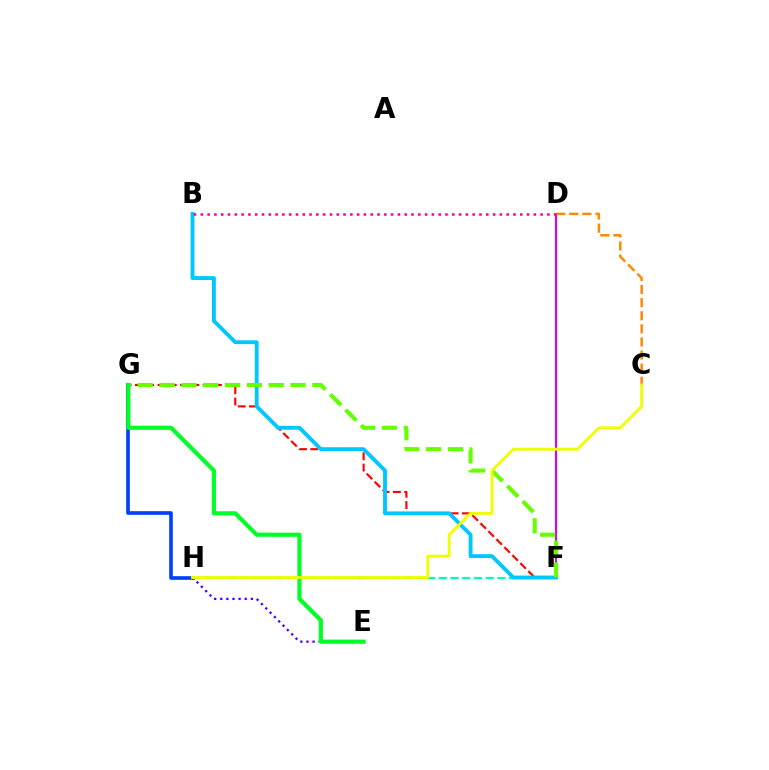{('D', 'F'): [{'color': '#d600ff', 'line_style': 'solid', 'thickness': 1.52}], ('F', 'G'): [{'color': '#ff0000', 'line_style': 'dashed', 'thickness': 1.53}, {'color': '#66ff00', 'line_style': 'dashed', 'thickness': 2.96}], ('G', 'H'): [{'color': '#003fff', 'line_style': 'solid', 'thickness': 2.62}], ('F', 'H'): [{'color': '#00ffaf', 'line_style': 'dashed', 'thickness': 1.59}], ('C', 'D'): [{'color': '#ff8800', 'line_style': 'dashed', 'thickness': 1.78}], ('B', 'F'): [{'color': '#00c7ff', 'line_style': 'solid', 'thickness': 2.78}], ('E', 'H'): [{'color': '#4f00ff', 'line_style': 'dotted', 'thickness': 1.66}], ('E', 'G'): [{'color': '#00ff27', 'line_style': 'solid', 'thickness': 3.0}], ('C', 'H'): [{'color': '#eeff00', 'line_style': 'solid', 'thickness': 2.06}], ('B', 'D'): [{'color': '#ff00a0', 'line_style': 'dotted', 'thickness': 1.85}]}